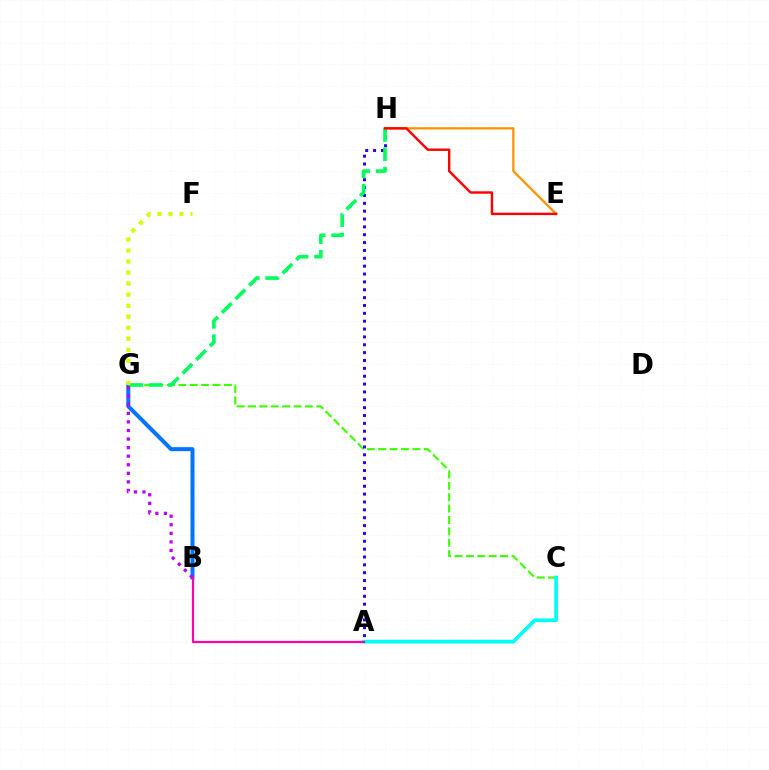{('E', 'H'): [{'color': '#ff9400', 'line_style': 'solid', 'thickness': 1.66}, {'color': '#ff0000', 'line_style': 'solid', 'thickness': 1.74}], ('B', 'G'): [{'color': '#0074ff', 'line_style': 'solid', 'thickness': 2.88}, {'color': '#b900ff', 'line_style': 'dotted', 'thickness': 2.33}], ('C', 'G'): [{'color': '#3dff00', 'line_style': 'dashed', 'thickness': 1.55}], ('A', 'H'): [{'color': '#2500ff', 'line_style': 'dotted', 'thickness': 2.14}], ('A', 'C'): [{'color': '#00fff6', 'line_style': 'solid', 'thickness': 2.65}], ('A', 'B'): [{'color': '#ff00ac', 'line_style': 'solid', 'thickness': 1.58}], ('G', 'H'): [{'color': '#00ff5c', 'line_style': 'dashed', 'thickness': 2.61}], ('F', 'G'): [{'color': '#d1ff00', 'line_style': 'dotted', 'thickness': 3.0}]}